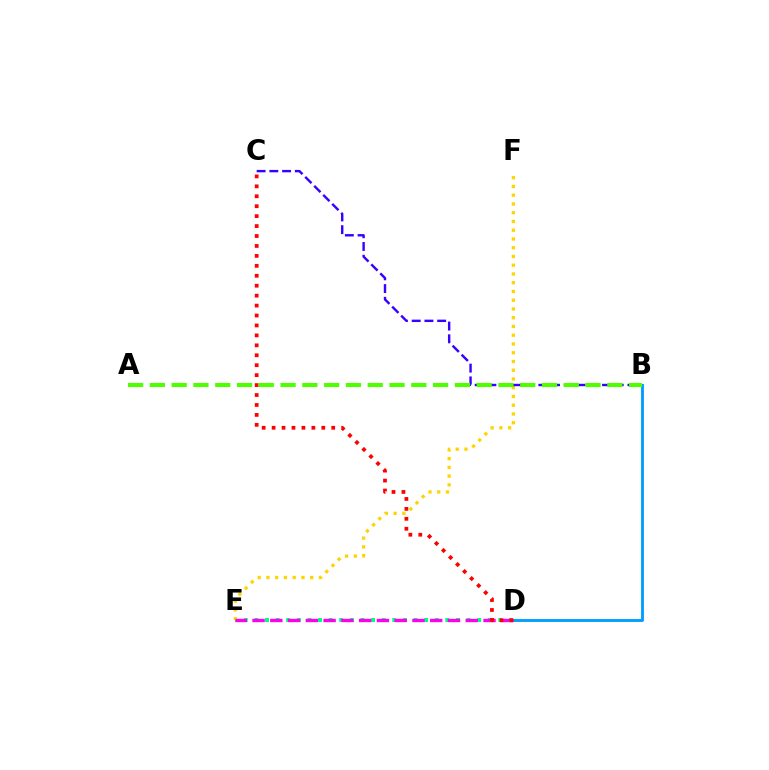{('D', 'E'): [{'color': '#00ff86', 'line_style': 'dotted', 'thickness': 2.88}, {'color': '#ff00ed', 'line_style': 'dashed', 'thickness': 2.41}], ('B', 'D'): [{'color': '#009eff', 'line_style': 'solid', 'thickness': 2.06}], ('E', 'F'): [{'color': '#ffd500', 'line_style': 'dotted', 'thickness': 2.38}], ('B', 'C'): [{'color': '#3700ff', 'line_style': 'dashed', 'thickness': 1.73}], ('C', 'D'): [{'color': '#ff0000', 'line_style': 'dotted', 'thickness': 2.7}], ('A', 'B'): [{'color': '#4fff00', 'line_style': 'dashed', 'thickness': 2.96}]}